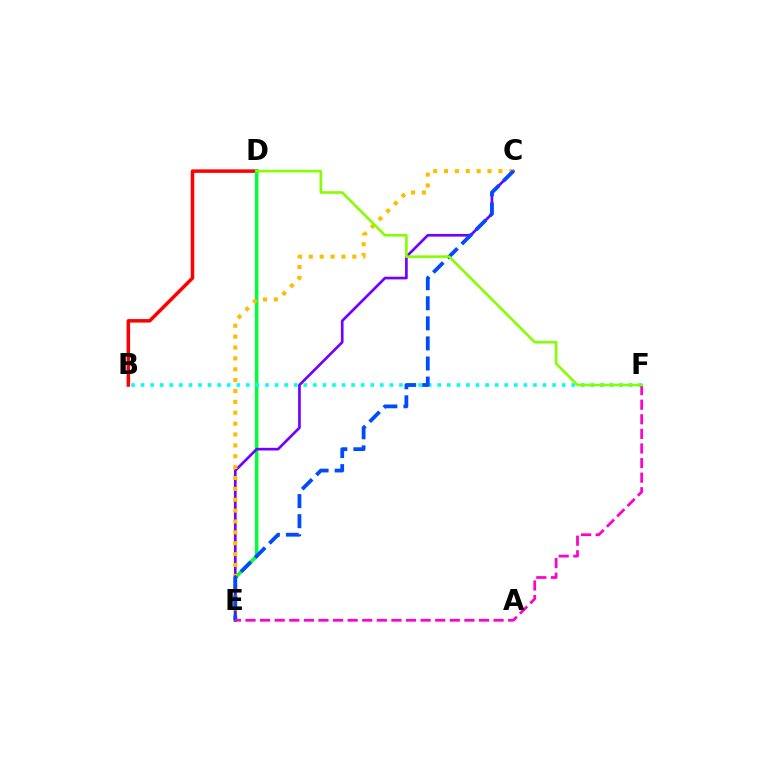{('B', 'D'): [{'color': '#ff0000', 'line_style': 'solid', 'thickness': 2.52}], ('D', 'E'): [{'color': '#00ff39', 'line_style': 'solid', 'thickness': 2.54}], ('C', 'E'): [{'color': '#7200ff', 'line_style': 'solid', 'thickness': 1.92}, {'color': '#ffbd00', 'line_style': 'dotted', 'thickness': 2.95}, {'color': '#004bff', 'line_style': 'dashed', 'thickness': 2.73}], ('B', 'F'): [{'color': '#00fff6', 'line_style': 'dotted', 'thickness': 2.6}], ('E', 'F'): [{'color': '#ff00cf', 'line_style': 'dashed', 'thickness': 1.98}], ('D', 'F'): [{'color': '#84ff00', 'line_style': 'solid', 'thickness': 1.88}]}